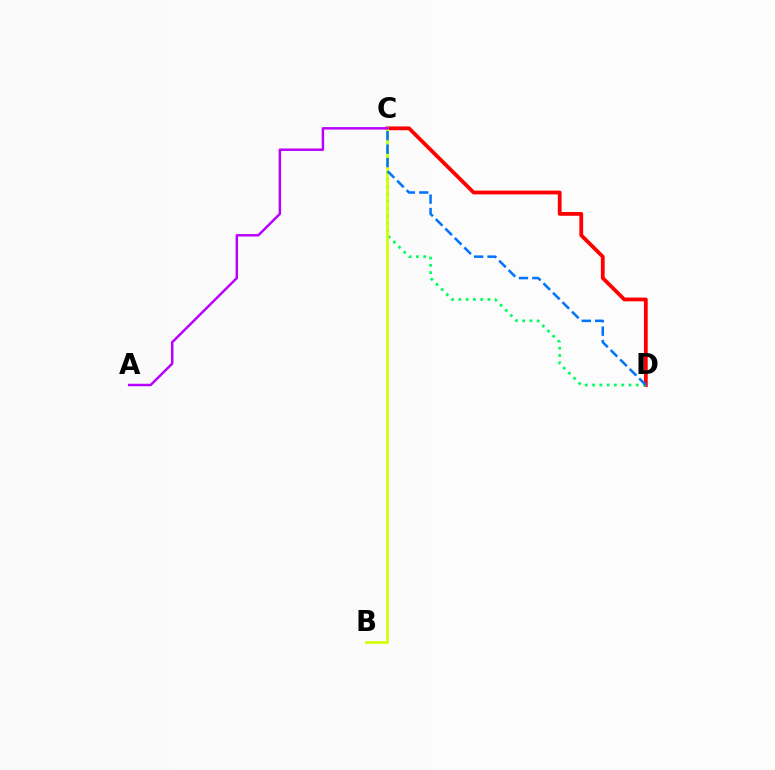{('C', 'D'): [{'color': '#ff0000', 'line_style': 'solid', 'thickness': 2.73}, {'color': '#00ff5c', 'line_style': 'dotted', 'thickness': 1.97}, {'color': '#0074ff', 'line_style': 'dashed', 'thickness': 1.82}], ('B', 'C'): [{'color': '#d1ff00', 'line_style': 'solid', 'thickness': 1.95}], ('A', 'C'): [{'color': '#b900ff', 'line_style': 'solid', 'thickness': 1.78}]}